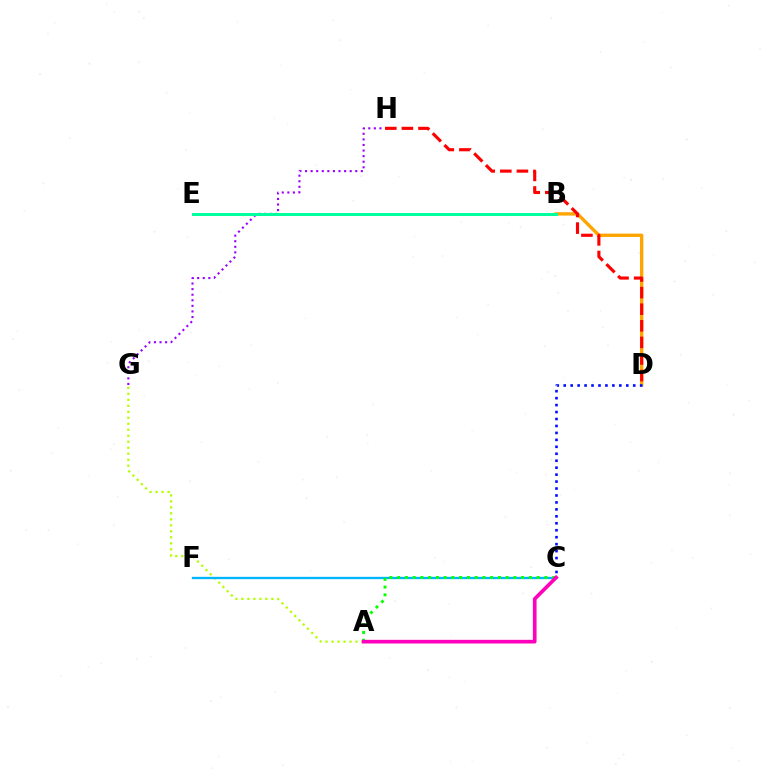{('A', 'G'): [{'color': '#b3ff00', 'line_style': 'dotted', 'thickness': 1.63}], ('B', 'D'): [{'color': '#ffa500', 'line_style': 'solid', 'thickness': 2.42}], ('D', 'H'): [{'color': '#ff0000', 'line_style': 'dashed', 'thickness': 2.25}], ('G', 'H'): [{'color': '#9b00ff', 'line_style': 'dotted', 'thickness': 1.52}], ('B', 'E'): [{'color': '#00ff9d', 'line_style': 'solid', 'thickness': 2.16}], ('C', 'F'): [{'color': '#00b5ff', 'line_style': 'solid', 'thickness': 1.68}], ('C', 'D'): [{'color': '#0010ff', 'line_style': 'dotted', 'thickness': 1.89}], ('A', 'C'): [{'color': '#08ff00', 'line_style': 'dotted', 'thickness': 2.11}, {'color': '#ff00bd', 'line_style': 'solid', 'thickness': 2.64}]}